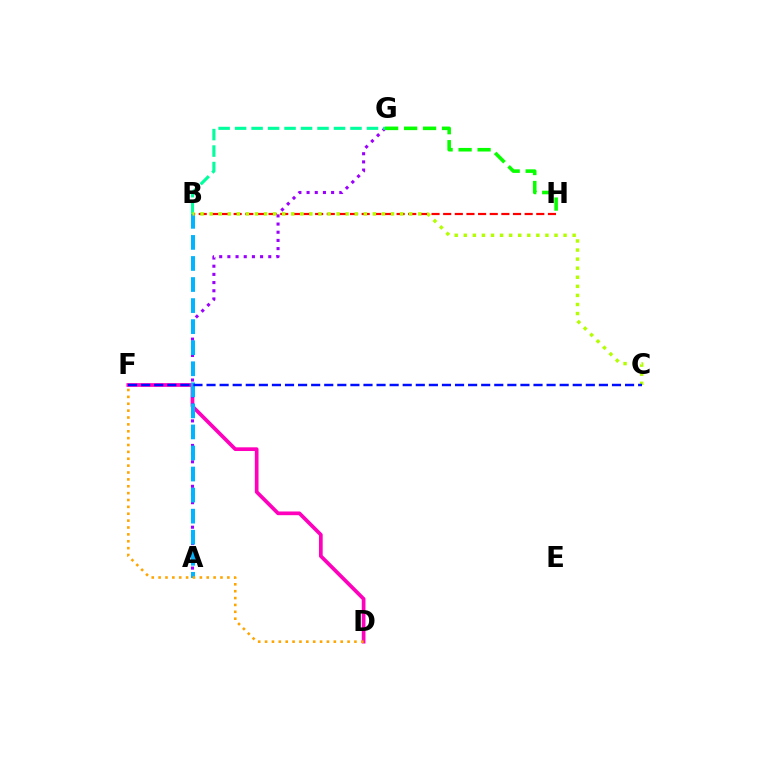{('D', 'F'): [{'color': '#ff00bd', 'line_style': 'solid', 'thickness': 2.67}, {'color': '#ffa500', 'line_style': 'dotted', 'thickness': 1.87}], ('A', 'G'): [{'color': '#9b00ff', 'line_style': 'dotted', 'thickness': 2.22}], ('B', 'G'): [{'color': '#00ff9d', 'line_style': 'dashed', 'thickness': 2.24}], ('A', 'B'): [{'color': '#00b5ff', 'line_style': 'dashed', 'thickness': 2.86}], ('G', 'H'): [{'color': '#08ff00', 'line_style': 'dashed', 'thickness': 2.58}], ('B', 'H'): [{'color': '#ff0000', 'line_style': 'dashed', 'thickness': 1.58}], ('B', 'C'): [{'color': '#b3ff00', 'line_style': 'dotted', 'thickness': 2.46}], ('C', 'F'): [{'color': '#0010ff', 'line_style': 'dashed', 'thickness': 1.78}]}